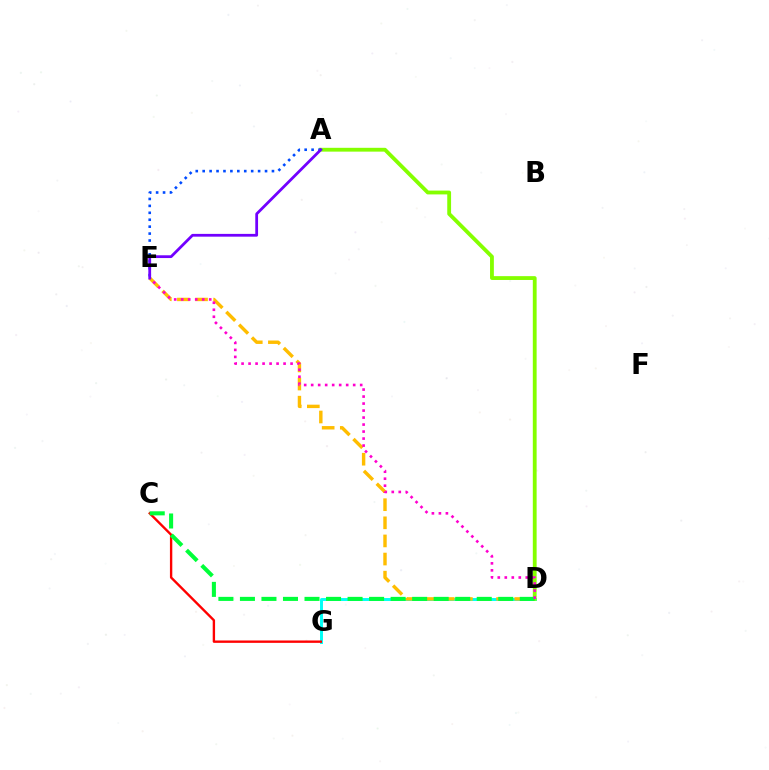{('D', 'G'): [{'color': '#00fff6', 'line_style': 'solid', 'thickness': 2.12}], ('C', 'G'): [{'color': '#ff0000', 'line_style': 'solid', 'thickness': 1.71}], ('A', 'D'): [{'color': '#84ff00', 'line_style': 'solid', 'thickness': 2.75}], ('D', 'E'): [{'color': '#ffbd00', 'line_style': 'dashed', 'thickness': 2.46}, {'color': '#ff00cf', 'line_style': 'dotted', 'thickness': 1.9}], ('C', 'D'): [{'color': '#00ff39', 'line_style': 'dashed', 'thickness': 2.92}], ('A', 'E'): [{'color': '#004bff', 'line_style': 'dotted', 'thickness': 1.88}, {'color': '#7200ff', 'line_style': 'solid', 'thickness': 2.0}]}